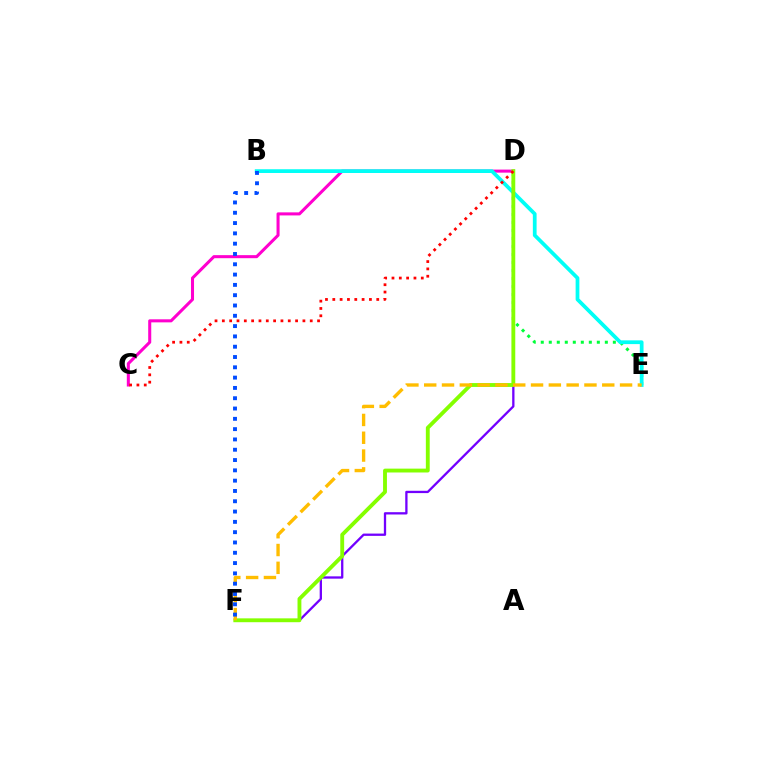{('D', 'E'): [{'color': '#00ff39', 'line_style': 'dotted', 'thickness': 2.18}], ('D', 'F'): [{'color': '#7200ff', 'line_style': 'solid', 'thickness': 1.66}, {'color': '#84ff00', 'line_style': 'solid', 'thickness': 2.78}], ('C', 'D'): [{'color': '#ff00cf', 'line_style': 'solid', 'thickness': 2.2}, {'color': '#ff0000', 'line_style': 'dotted', 'thickness': 1.99}], ('B', 'E'): [{'color': '#00fff6', 'line_style': 'solid', 'thickness': 2.7}], ('E', 'F'): [{'color': '#ffbd00', 'line_style': 'dashed', 'thickness': 2.42}], ('B', 'F'): [{'color': '#004bff', 'line_style': 'dotted', 'thickness': 2.8}]}